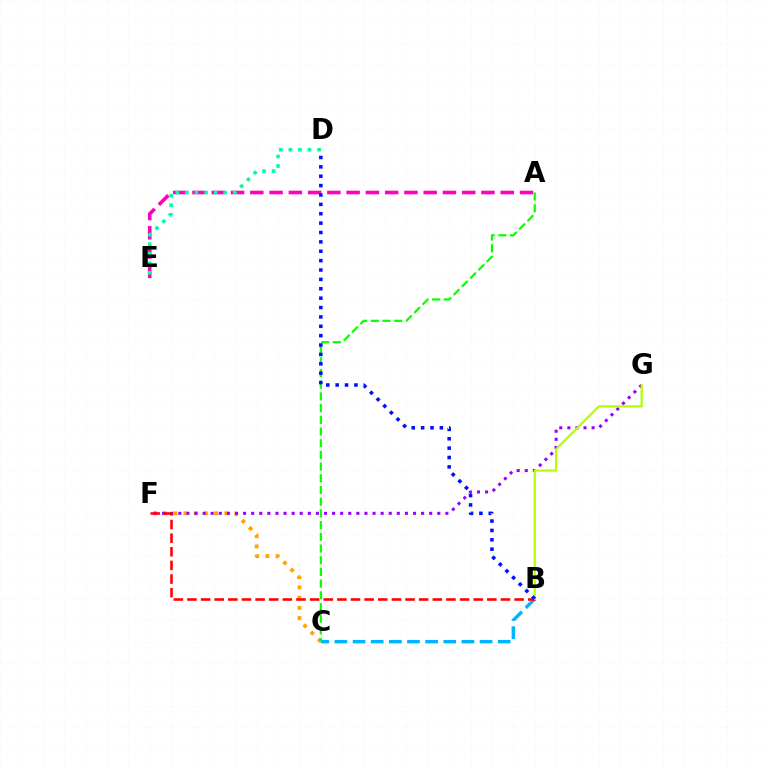{('C', 'F'): [{'color': '#ffa500', 'line_style': 'dotted', 'thickness': 2.77}], ('F', 'G'): [{'color': '#9b00ff', 'line_style': 'dotted', 'thickness': 2.2}], ('B', 'C'): [{'color': '#00b5ff', 'line_style': 'dashed', 'thickness': 2.46}], ('A', 'E'): [{'color': '#ff00bd', 'line_style': 'dashed', 'thickness': 2.62}], ('A', 'C'): [{'color': '#08ff00', 'line_style': 'dashed', 'thickness': 1.59}], ('B', 'F'): [{'color': '#ff0000', 'line_style': 'dashed', 'thickness': 1.85}], ('D', 'E'): [{'color': '#00ff9d', 'line_style': 'dotted', 'thickness': 2.59}], ('B', 'G'): [{'color': '#b3ff00', 'line_style': 'solid', 'thickness': 1.61}], ('B', 'D'): [{'color': '#0010ff', 'line_style': 'dotted', 'thickness': 2.55}]}